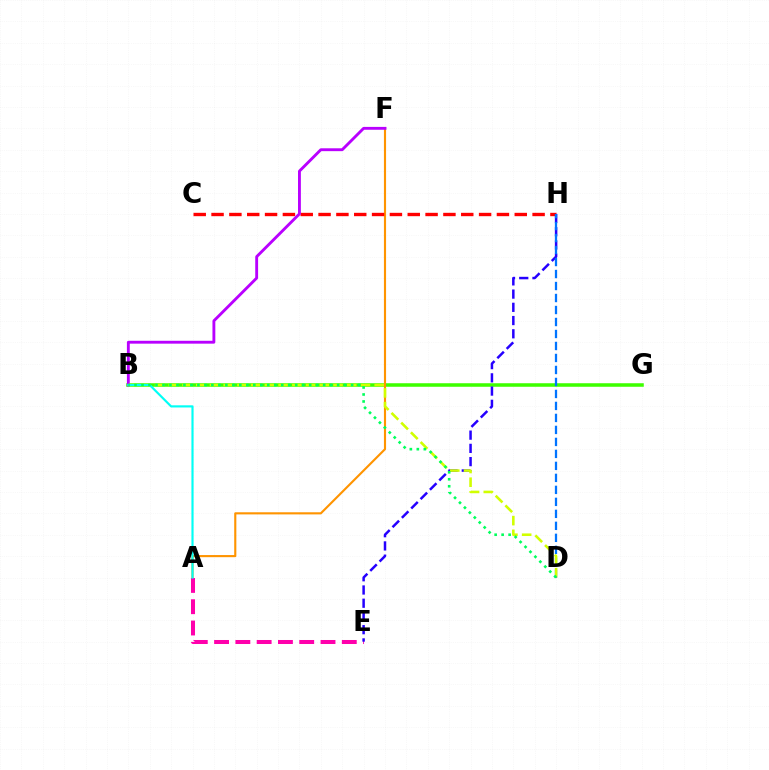{('B', 'G'): [{'color': '#3dff00', 'line_style': 'solid', 'thickness': 2.54}], ('A', 'F'): [{'color': '#ff9400', 'line_style': 'solid', 'thickness': 1.53}], ('C', 'H'): [{'color': '#ff0000', 'line_style': 'dashed', 'thickness': 2.42}], ('A', 'E'): [{'color': '#ff00ac', 'line_style': 'dashed', 'thickness': 2.89}], ('E', 'H'): [{'color': '#2500ff', 'line_style': 'dashed', 'thickness': 1.8}], ('D', 'H'): [{'color': '#0074ff', 'line_style': 'dashed', 'thickness': 1.63}], ('B', 'F'): [{'color': '#b900ff', 'line_style': 'solid', 'thickness': 2.06}], ('B', 'D'): [{'color': '#d1ff00', 'line_style': 'dashed', 'thickness': 1.86}, {'color': '#00ff5c', 'line_style': 'dotted', 'thickness': 1.9}], ('A', 'B'): [{'color': '#00fff6', 'line_style': 'solid', 'thickness': 1.55}]}